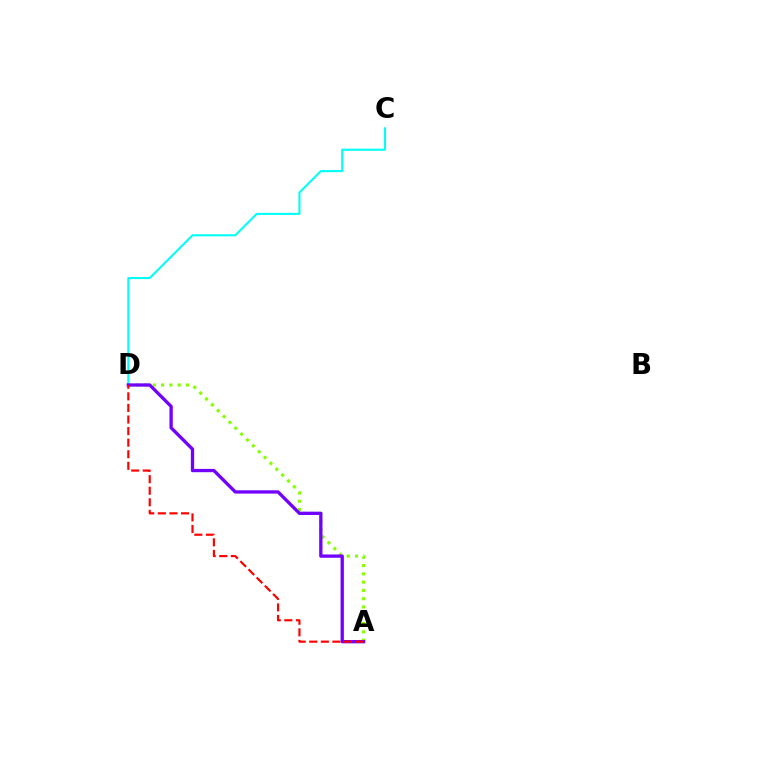{('A', 'D'): [{'color': '#84ff00', 'line_style': 'dotted', 'thickness': 2.25}, {'color': '#7200ff', 'line_style': 'solid', 'thickness': 2.38}, {'color': '#ff0000', 'line_style': 'dashed', 'thickness': 1.57}], ('C', 'D'): [{'color': '#00fff6', 'line_style': 'solid', 'thickness': 1.51}]}